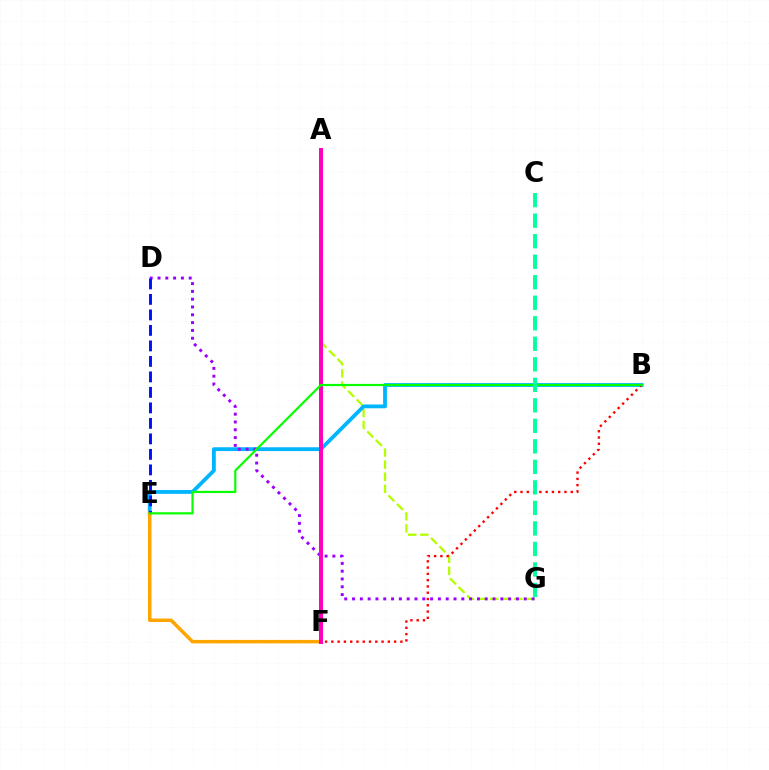{('A', 'G'): [{'color': '#b3ff00', 'line_style': 'dashed', 'thickness': 1.64}], ('B', 'E'): [{'color': '#00b5ff', 'line_style': 'solid', 'thickness': 2.74}, {'color': '#08ff00', 'line_style': 'solid', 'thickness': 1.58}], ('B', 'F'): [{'color': '#ff0000', 'line_style': 'dotted', 'thickness': 1.71}], ('E', 'F'): [{'color': '#ffa500', 'line_style': 'solid', 'thickness': 2.52}], ('D', 'G'): [{'color': '#9b00ff', 'line_style': 'dotted', 'thickness': 2.12}], ('D', 'E'): [{'color': '#0010ff', 'line_style': 'dashed', 'thickness': 2.11}], ('A', 'F'): [{'color': '#ff00bd', 'line_style': 'solid', 'thickness': 2.87}], ('C', 'G'): [{'color': '#00ff9d', 'line_style': 'dashed', 'thickness': 2.79}]}